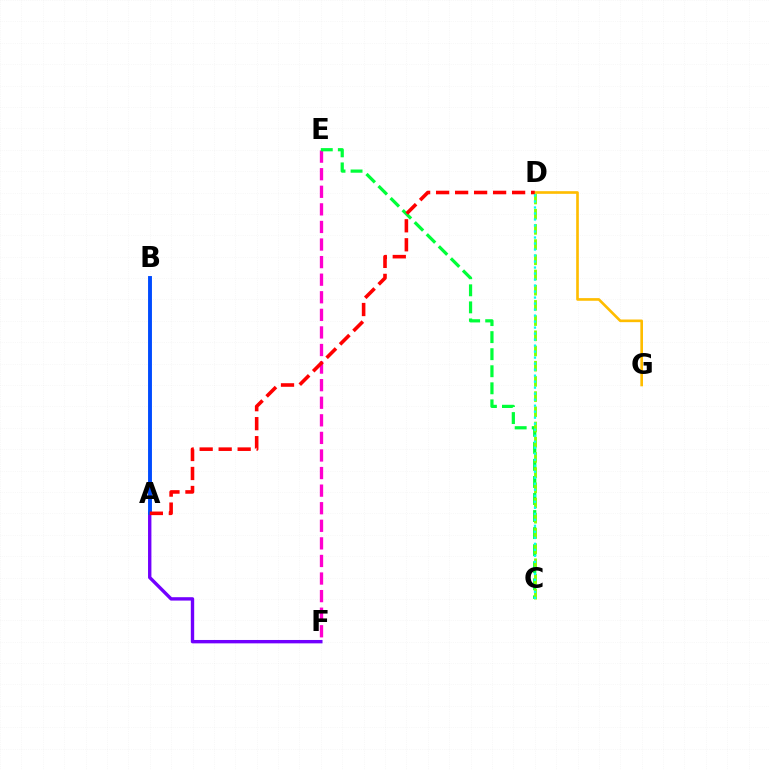{('A', 'F'): [{'color': '#7200ff', 'line_style': 'solid', 'thickness': 2.43}], ('D', 'G'): [{'color': '#ffbd00', 'line_style': 'solid', 'thickness': 1.91}], ('E', 'F'): [{'color': '#ff00cf', 'line_style': 'dashed', 'thickness': 2.39}], ('C', 'E'): [{'color': '#00ff39', 'line_style': 'dashed', 'thickness': 2.32}], ('A', 'B'): [{'color': '#004bff', 'line_style': 'solid', 'thickness': 2.81}], ('C', 'D'): [{'color': '#84ff00', 'line_style': 'dashed', 'thickness': 2.06}, {'color': '#00fff6', 'line_style': 'dotted', 'thickness': 1.63}], ('A', 'D'): [{'color': '#ff0000', 'line_style': 'dashed', 'thickness': 2.58}]}